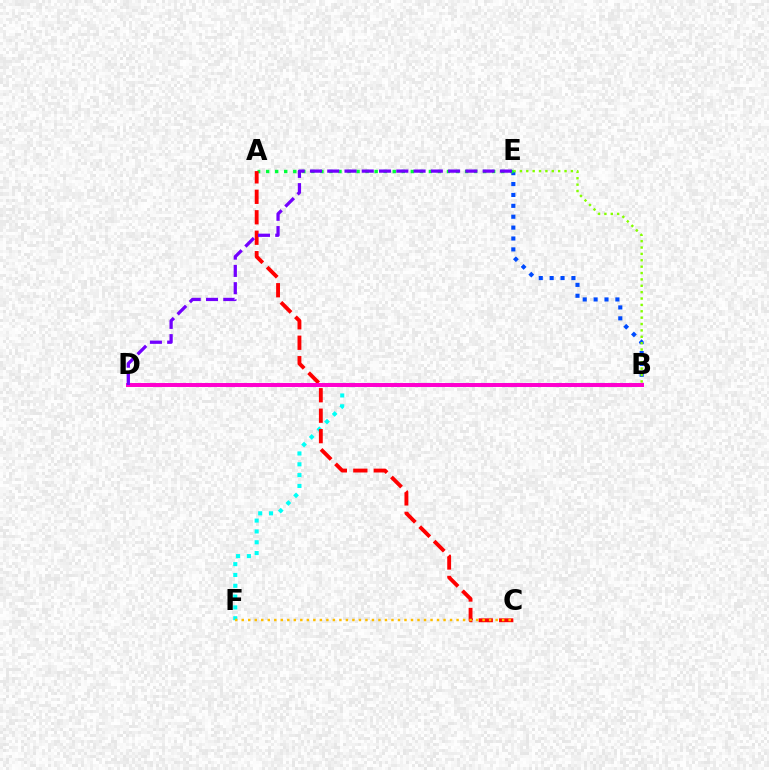{('B', 'E'): [{'color': '#004bff', 'line_style': 'dotted', 'thickness': 2.96}, {'color': '#84ff00', 'line_style': 'dotted', 'thickness': 1.73}], ('B', 'F'): [{'color': '#00fff6', 'line_style': 'dotted', 'thickness': 2.94}], ('A', 'E'): [{'color': '#00ff39', 'line_style': 'dotted', 'thickness': 2.46}], ('A', 'C'): [{'color': '#ff0000', 'line_style': 'dashed', 'thickness': 2.78}], ('B', 'D'): [{'color': '#ff00cf', 'line_style': 'solid', 'thickness': 2.86}], ('D', 'E'): [{'color': '#7200ff', 'line_style': 'dashed', 'thickness': 2.35}], ('C', 'F'): [{'color': '#ffbd00', 'line_style': 'dotted', 'thickness': 1.77}]}